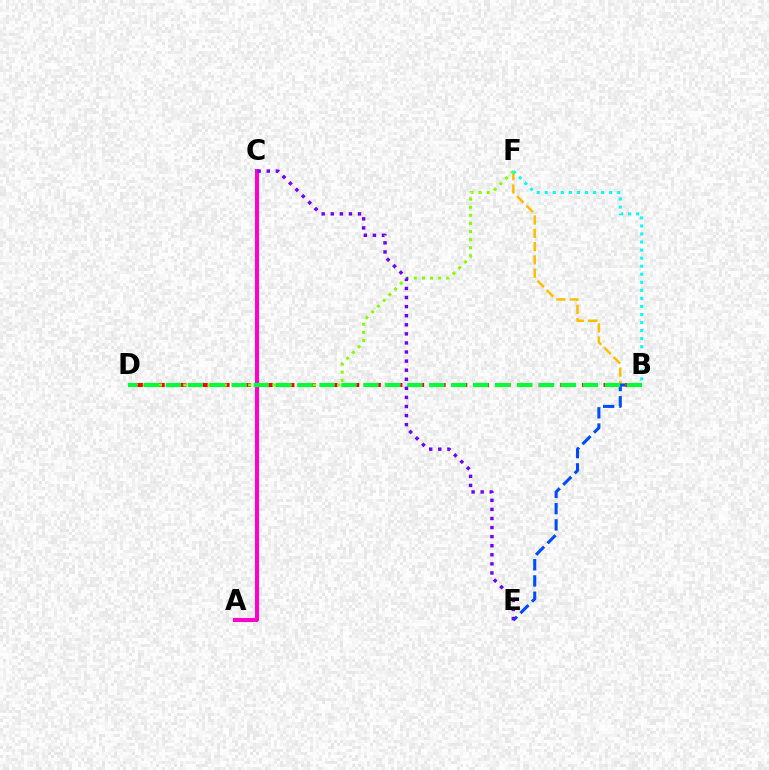{('B', 'D'): [{'color': '#ff0000', 'line_style': 'dashed', 'thickness': 2.94}, {'color': '#00ff39', 'line_style': 'dashed', 'thickness': 2.98}], ('B', 'F'): [{'color': '#ffbd00', 'line_style': 'dashed', 'thickness': 1.81}, {'color': '#00fff6', 'line_style': 'dotted', 'thickness': 2.19}], ('B', 'E'): [{'color': '#004bff', 'line_style': 'dashed', 'thickness': 2.2}], ('A', 'C'): [{'color': '#ff00cf', 'line_style': 'solid', 'thickness': 2.91}], ('D', 'F'): [{'color': '#84ff00', 'line_style': 'dotted', 'thickness': 2.2}], ('C', 'E'): [{'color': '#7200ff', 'line_style': 'dotted', 'thickness': 2.47}]}